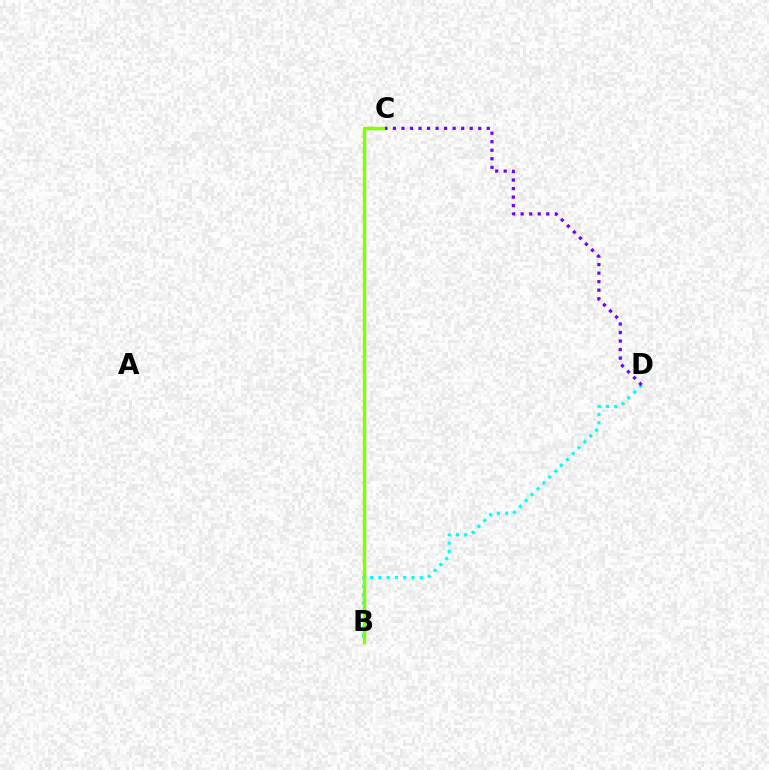{('B', 'D'): [{'color': '#00fff6', 'line_style': 'dotted', 'thickness': 2.25}], ('B', 'C'): [{'color': '#ff0000', 'line_style': 'dashed', 'thickness': 1.84}, {'color': '#84ff00', 'line_style': 'solid', 'thickness': 2.49}], ('C', 'D'): [{'color': '#7200ff', 'line_style': 'dotted', 'thickness': 2.32}]}